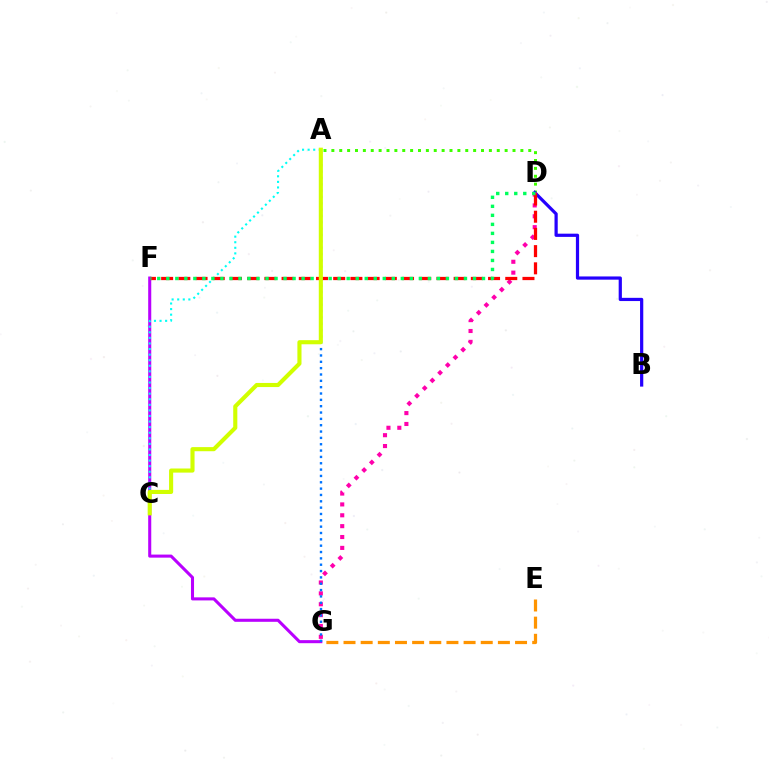{('A', 'D'): [{'color': '#3dff00', 'line_style': 'dotted', 'thickness': 2.14}], ('E', 'G'): [{'color': '#ff9400', 'line_style': 'dashed', 'thickness': 2.33}], ('B', 'D'): [{'color': '#2500ff', 'line_style': 'solid', 'thickness': 2.31}], ('F', 'G'): [{'color': '#b900ff', 'line_style': 'solid', 'thickness': 2.2}], ('D', 'G'): [{'color': '#ff00ac', 'line_style': 'dotted', 'thickness': 2.95}], ('A', 'C'): [{'color': '#00fff6', 'line_style': 'dotted', 'thickness': 1.52}, {'color': '#d1ff00', 'line_style': 'solid', 'thickness': 2.96}], ('D', 'F'): [{'color': '#ff0000', 'line_style': 'dashed', 'thickness': 2.34}, {'color': '#00ff5c', 'line_style': 'dotted', 'thickness': 2.45}], ('A', 'G'): [{'color': '#0074ff', 'line_style': 'dotted', 'thickness': 1.72}]}